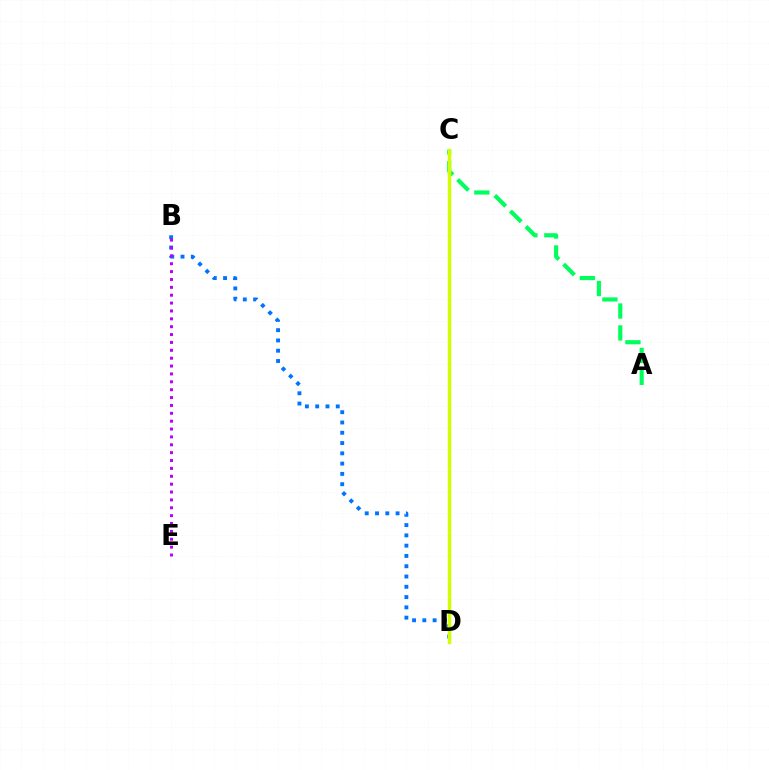{('A', 'C'): [{'color': '#00ff5c', 'line_style': 'dashed', 'thickness': 2.98}], ('B', 'D'): [{'color': '#0074ff', 'line_style': 'dotted', 'thickness': 2.79}], ('C', 'D'): [{'color': '#ff0000', 'line_style': 'solid', 'thickness': 2.13}, {'color': '#d1ff00', 'line_style': 'solid', 'thickness': 2.46}], ('B', 'E'): [{'color': '#b900ff', 'line_style': 'dotted', 'thickness': 2.14}]}